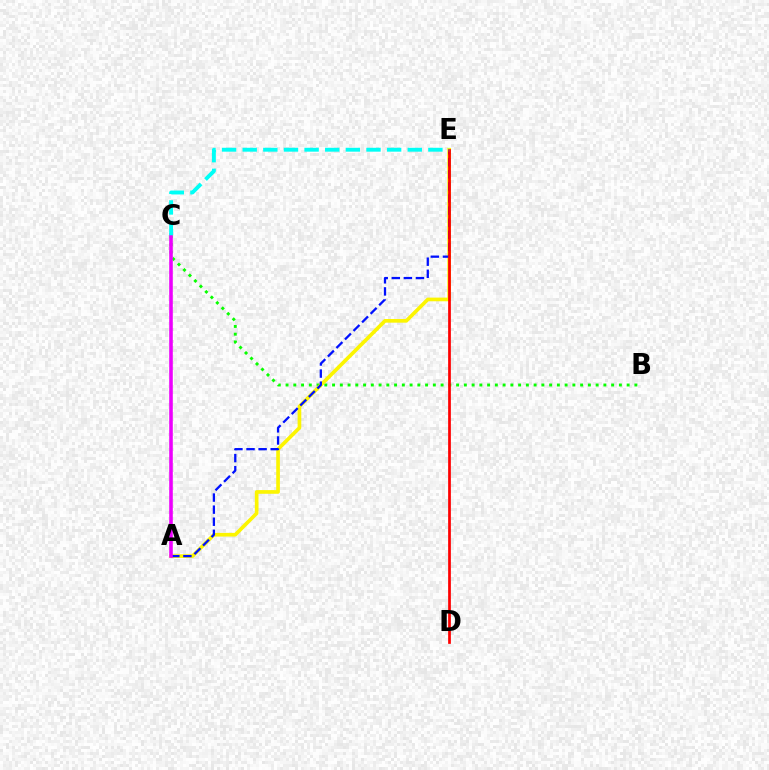{('B', 'C'): [{'color': '#08ff00', 'line_style': 'dotted', 'thickness': 2.11}], ('A', 'E'): [{'color': '#fcf500', 'line_style': 'solid', 'thickness': 2.64}, {'color': '#0010ff', 'line_style': 'dashed', 'thickness': 1.64}], ('D', 'E'): [{'color': '#ff0000', 'line_style': 'solid', 'thickness': 1.96}], ('A', 'C'): [{'color': '#ee00ff', 'line_style': 'solid', 'thickness': 2.58}], ('C', 'E'): [{'color': '#00fff6', 'line_style': 'dashed', 'thickness': 2.8}]}